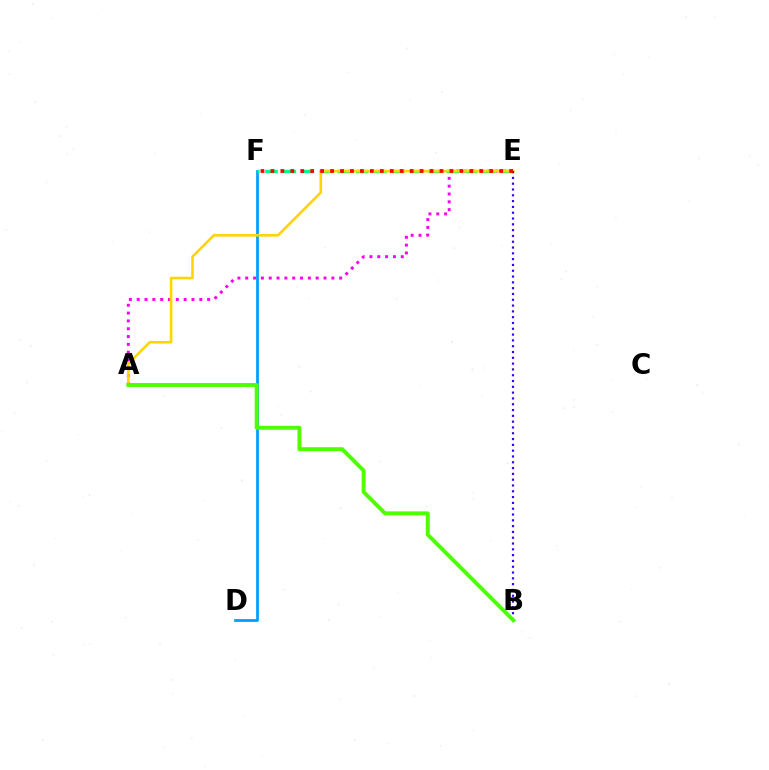{('D', 'F'): [{'color': '#009eff', 'line_style': 'solid', 'thickness': 1.98}], ('A', 'E'): [{'color': '#ff00ed', 'line_style': 'dotted', 'thickness': 2.13}, {'color': '#ffd500', 'line_style': 'solid', 'thickness': 1.88}], ('E', 'F'): [{'color': '#00ff86', 'line_style': 'dashed', 'thickness': 2.46}, {'color': '#ff0000', 'line_style': 'dotted', 'thickness': 2.7}], ('B', 'E'): [{'color': '#3700ff', 'line_style': 'dotted', 'thickness': 1.58}], ('A', 'B'): [{'color': '#4fff00', 'line_style': 'solid', 'thickness': 2.83}]}